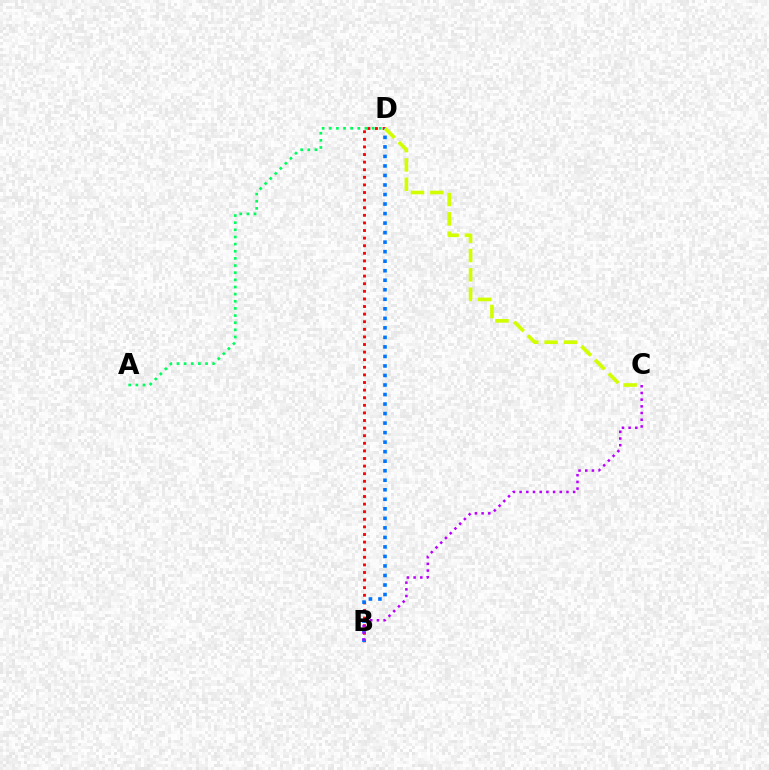{('B', 'D'): [{'color': '#ff0000', 'line_style': 'dotted', 'thickness': 2.06}, {'color': '#0074ff', 'line_style': 'dotted', 'thickness': 2.59}], ('C', 'D'): [{'color': '#d1ff00', 'line_style': 'dashed', 'thickness': 2.63}], ('B', 'C'): [{'color': '#b900ff', 'line_style': 'dotted', 'thickness': 1.82}], ('A', 'D'): [{'color': '#00ff5c', 'line_style': 'dotted', 'thickness': 1.94}]}